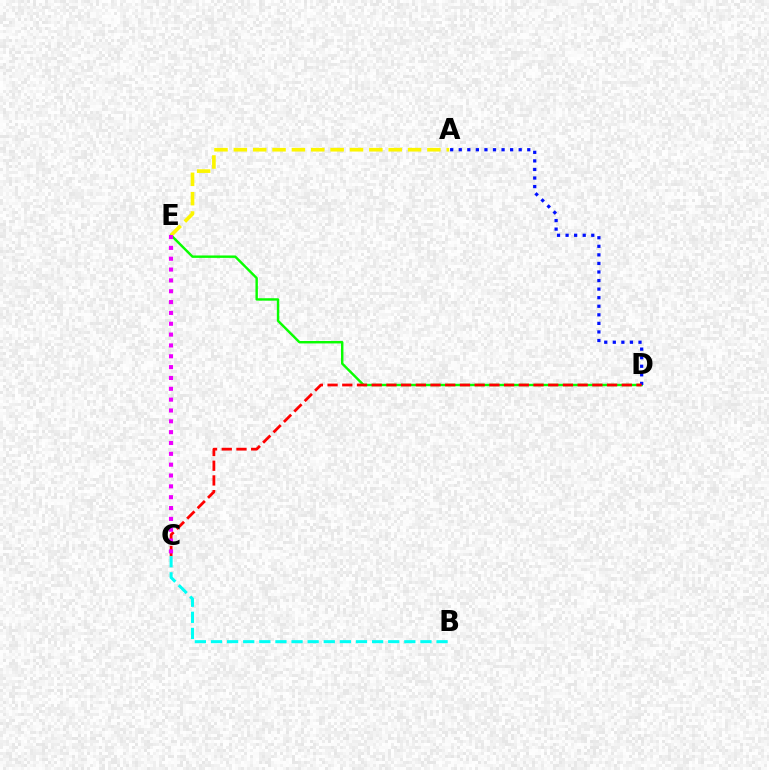{('D', 'E'): [{'color': '#08ff00', 'line_style': 'solid', 'thickness': 1.75}], ('A', 'D'): [{'color': '#0010ff', 'line_style': 'dotted', 'thickness': 2.33}], ('A', 'E'): [{'color': '#fcf500', 'line_style': 'dashed', 'thickness': 2.63}], ('C', 'D'): [{'color': '#ff0000', 'line_style': 'dashed', 'thickness': 2.0}], ('C', 'E'): [{'color': '#ee00ff', 'line_style': 'dotted', 'thickness': 2.95}], ('B', 'C'): [{'color': '#00fff6', 'line_style': 'dashed', 'thickness': 2.19}]}